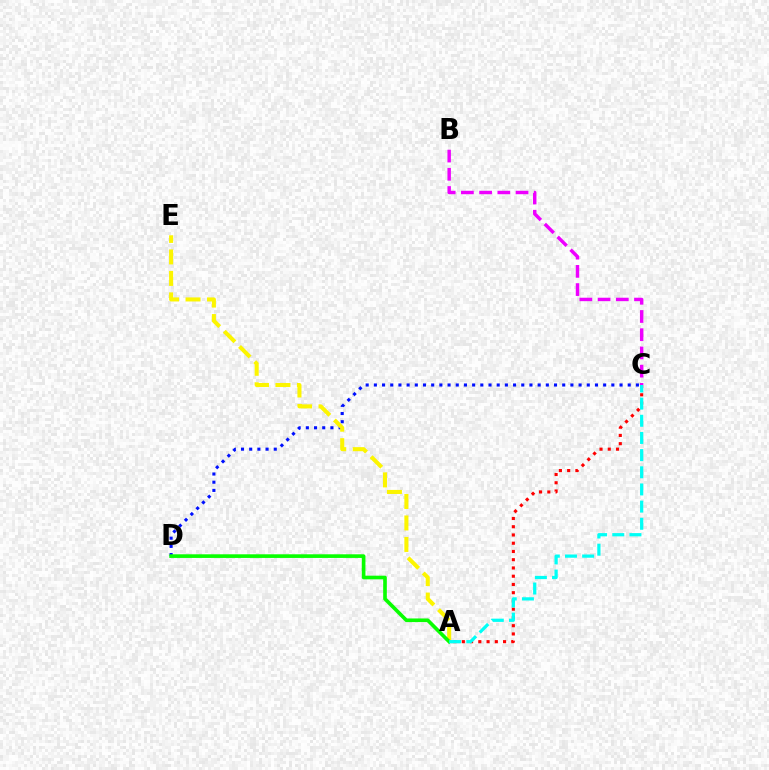{('A', 'C'): [{'color': '#ff0000', 'line_style': 'dotted', 'thickness': 2.24}, {'color': '#00fff6', 'line_style': 'dashed', 'thickness': 2.33}], ('B', 'C'): [{'color': '#ee00ff', 'line_style': 'dashed', 'thickness': 2.47}], ('C', 'D'): [{'color': '#0010ff', 'line_style': 'dotted', 'thickness': 2.22}], ('A', 'E'): [{'color': '#fcf500', 'line_style': 'dashed', 'thickness': 2.92}], ('A', 'D'): [{'color': '#08ff00', 'line_style': 'solid', 'thickness': 2.62}]}